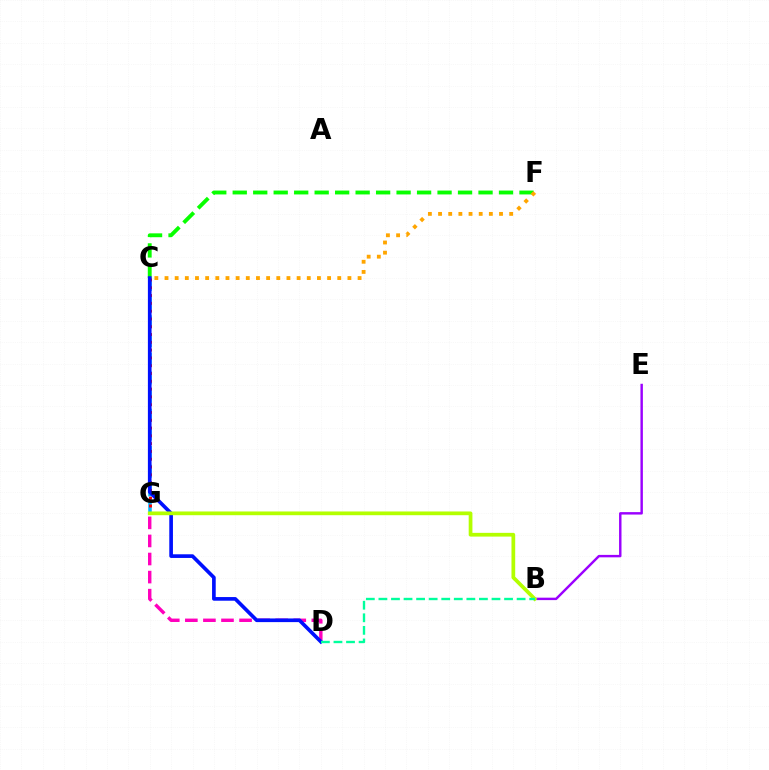{('C', 'F'): [{'color': '#08ff00', 'line_style': 'dashed', 'thickness': 2.78}, {'color': '#ffa500', 'line_style': 'dotted', 'thickness': 2.76}], ('C', 'G'): [{'color': '#00b5ff', 'line_style': 'dashed', 'thickness': 2.54}, {'color': '#ff0000', 'line_style': 'dotted', 'thickness': 2.12}], ('D', 'G'): [{'color': '#ff00bd', 'line_style': 'dashed', 'thickness': 2.45}], ('B', 'E'): [{'color': '#9b00ff', 'line_style': 'solid', 'thickness': 1.75}], ('C', 'D'): [{'color': '#0010ff', 'line_style': 'solid', 'thickness': 2.64}], ('B', 'G'): [{'color': '#b3ff00', 'line_style': 'solid', 'thickness': 2.69}], ('B', 'D'): [{'color': '#00ff9d', 'line_style': 'dashed', 'thickness': 1.71}]}